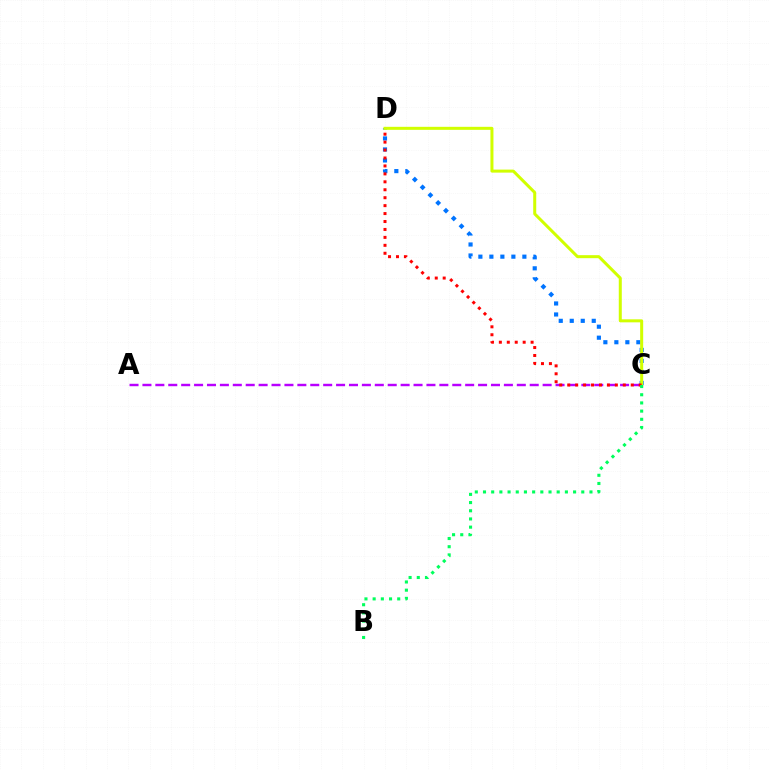{('A', 'C'): [{'color': '#b900ff', 'line_style': 'dashed', 'thickness': 1.75}], ('C', 'D'): [{'color': '#0074ff', 'line_style': 'dotted', 'thickness': 2.99}, {'color': '#d1ff00', 'line_style': 'solid', 'thickness': 2.17}, {'color': '#ff0000', 'line_style': 'dotted', 'thickness': 2.16}], ('B', 'C'): [{'color': '#00ff5c', 'line_style': 'dotted', 'thickness': 2.23}]}